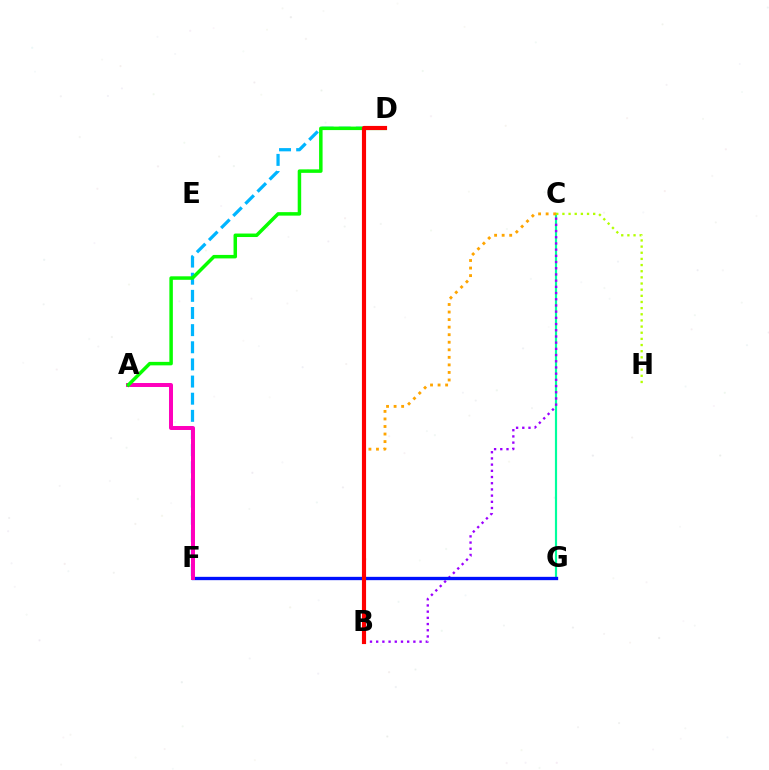{('C', 'G'): [{'color': '#00ff9d', 'line_style': 'solid', 'thickness': 1.56}], ('B', 'C'): [{'color': '#9b00ff', 'line_style': 'dotted', 'thickness': 1.68}, {'color': '#ffa500', 'line_style': 'dotted', 'thickness': 2.05}], ('D', 'F'): [{'color': '#00b5ff', 'line_style': 'dashed', 'thickness': 2.33}], ('F', 'G'): [{'color': '#0010ff', 'line_style': 'solid', 'thickness': 2.39}], ('A', 'F'): [{'color': '#ff00bd', 'line_style': 'solid', 'thickness': 2.86}], ('A', 'D'): [{'color': '#08ff00', 'line_style': 'solid', 'thickness': 2.51}], ('C', 'H'): [{'color': '#b3ff00', 'line_style': 'dotted', 'thickness': 1.67}], ('B', 'D'): [{'color': '#ff0000', 'line_style': 'solid', 'thickness': 2.98}]}